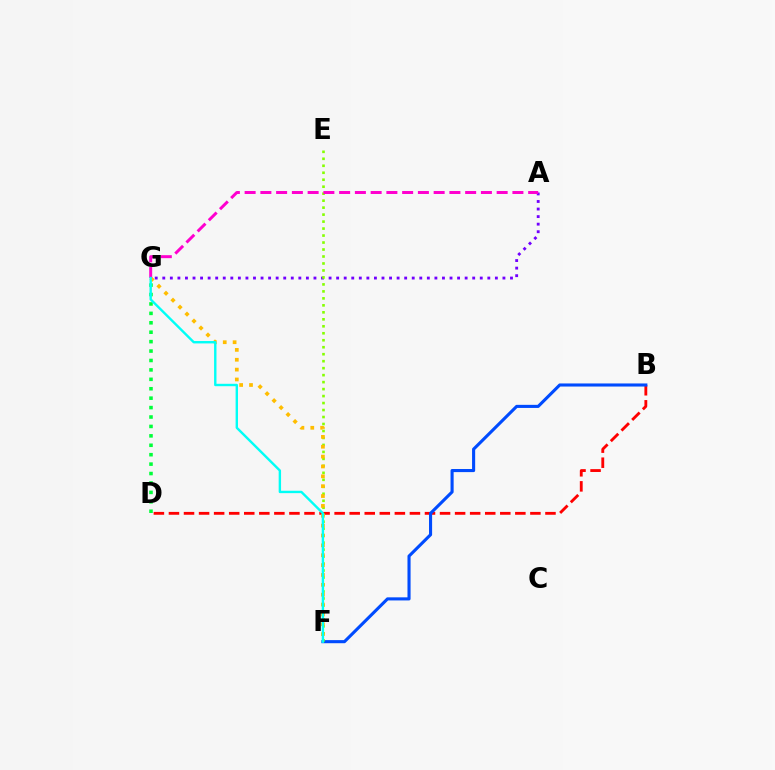{('B', 'D'): [{'color': '#ff0000', 'line_style': 'dashed', 'thickness': 2.05}], ('A', 'G'): [{'color': '#7200ff', 'line_style': 'dotted', 'thickness': 2.05}, {'color': '#ff00cf', 'line_style': 'dashed', 'thickness': 2.14}], ('B', 'F'): [{'color': '#004bff', 'line_style': 'solid', 'thickness': 2.23}], ('E', 'F'): [{'color': '#84ff00', 'line_style': 'dotted', 'thickness': 1.9}], ('F', 'G'): [{'color': '#ffbd00', 'line_style': 'dotted', 'thickness': 2.68}, {'color': '#00fff6', 'line_style': 'solid', 'thickness': 1.73}], ('D', 'G'): [{'color': '#00ff39', 'line_style': 'dotted', 'thickness': 2.56}]}